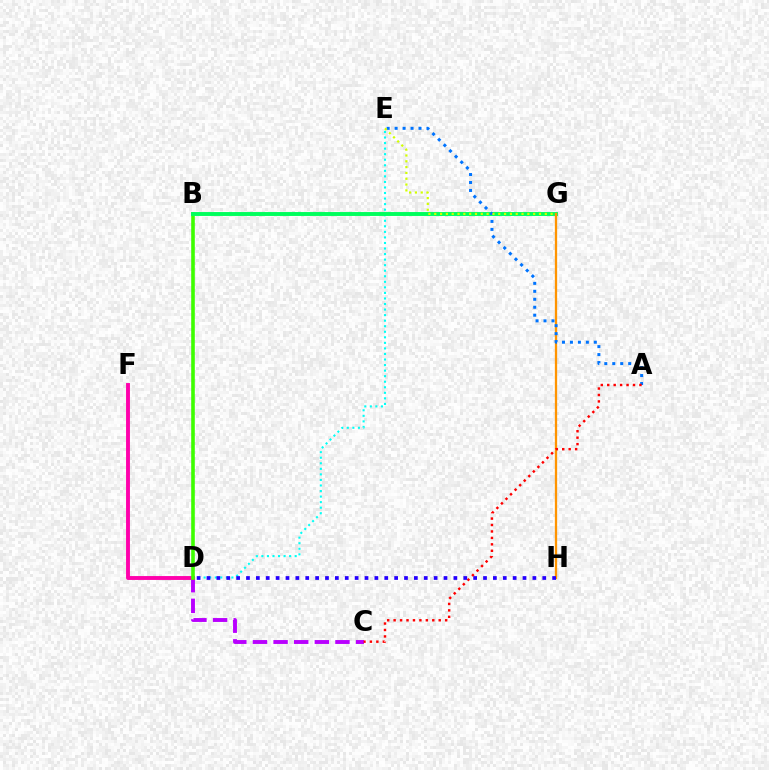{('D', 'E'): [{'color': '#00fff6', 'line_style': 'dotted', 'thickness': 1.51}], ('C', 'D'): [{'color': '#b900ff', 'line_style': 'dashed', 'thickness': 2.8}], ('D', 'F'): [{'color': '#ff00ac', 'line_style': 'solid', 'thickness': 2.8}], ('B', 'D'): [{'color': '#3dff00', 'line_style': 'solid', 'thickness': 2.59}], ('B', 'G'): [{'color': '#00ff5c', 'line_style': 'solid', 'thickness': 2.81}], ('G', 'H'): [{'color': '#ff9400', 'line_style': 'solid', 'thickness': 1.65}], ('A', 'E'): [{'color': '#0074ff', 'line_style': 'dotted', 'thickness': 2.16}], ('A', 'C'): [{'color': '#ff0000', 'line_style': 'dotted', 'thickness': 1.75}], ('E', 'G'): [{'color': '#d1ff00', 'line_style': 'dotted', 'thickness': 1.58}], ('D', 'H'): [{'color': '#2500ff', 'line_style': 'dotted', 'thickness': 2.68}]}